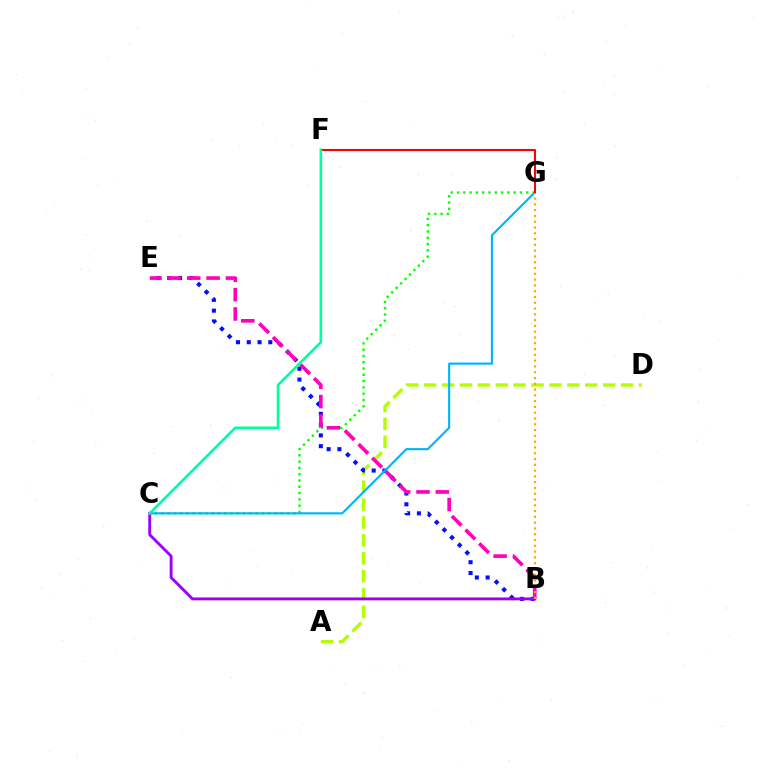{('C', 'G'): [{'color': '#08ff00', 'line_style': 'dotted', 'thickness': 1.71}, {'color': '#00b5ff', 'line_style': 'solid', 'thickness': 1.55}], ('A', 'D'): [{'color': '#b3ff00', 'line_style': 'dashed', 'thickness': 2.43}], ('B', 'E'): [{'color': '#0010ff', 'line_style': 'dotted', 'thickness': 2.93}, {'color': '#ff00bd', 'line_style': 'dashed', 'thickness': 2.63}], ('B', 'C'): [{'color': '#9b00ff', 'line_style': 'solid', 'thickness': 2.07}], ('F', 'G'): [{'color': '#ff0000', 'line_style': 'solid', 'thickness': 1.5}], ('C', 'F'): [{'color': '#00ff9d', 'line_style': 'solid', 'thickness': 1.89}], ('B', 'G'): [{'color': '#ffa500', 'line_style': 'dotted', 'thickness': 1.57}]}